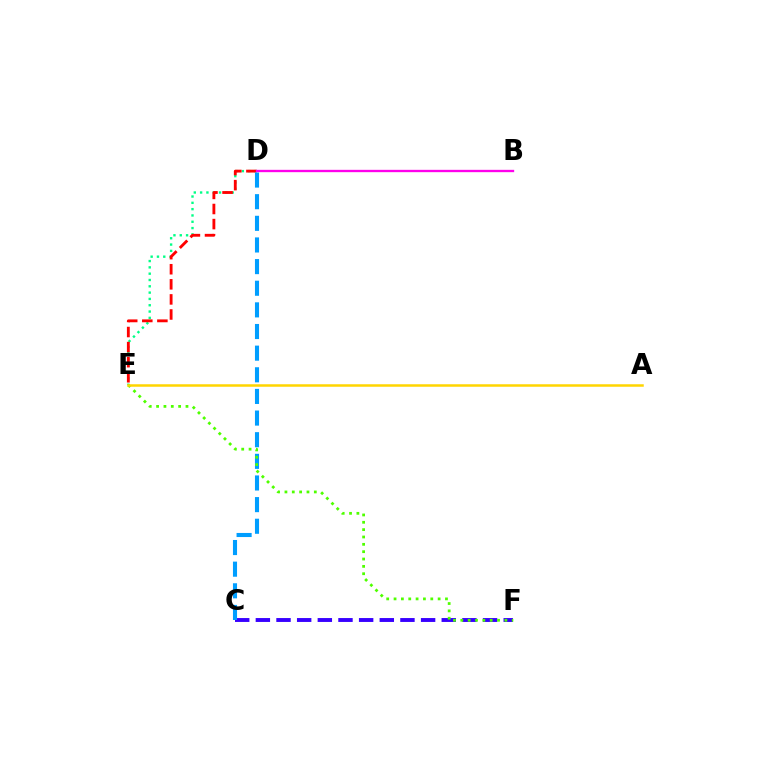{('D', 'E'): [{'color': '#00ff86', 'line_style': 'dotted', 'thickness': 1.72}, {'color': '#ff0000', 'line_style': 'dashed', 'thickness': 2.05}], ('C', 'F'): [{'color': '#3700ff', 'line_style': 'dashed', 'thickness': 2.81}], ('C', 'D'): [{'color': '#009eff', 'line_style': 'dashed', 'thickness': 2.94}], ('E', 'F'): [{'color': '#4fff00', 'line_style': 'dotted', 'thickness': 2.0}], ('B', 'D'): [{'color': '#ff00ed', 'line_style': 'solid', 'thickness': 1.68}], ('A', 'E'): [{'color': '#ffd500', 'line_style': 'solid', 'thickness': 1.8}]}